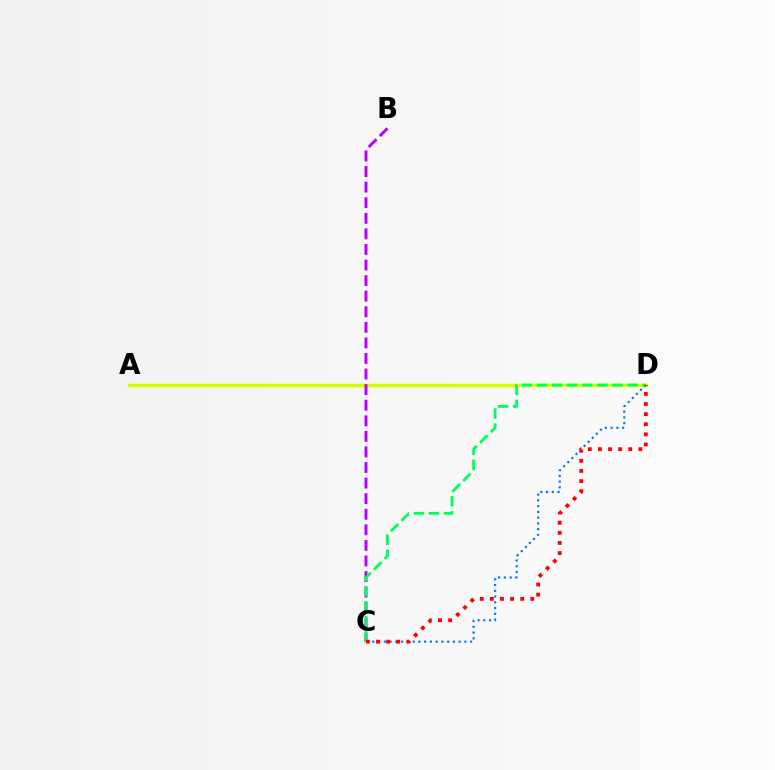{('A', 'D'): [{'color': '#d1ff00', 'line_style': 'solid', 'thickness': 2.5}], ('B', 'C'): [{'color': '#b900ff', 'line_style': 'dashed', 'thickness': 2.12}], ('C', 'D'): [{'color': '#0074ff', 'line_style': 'dotted', 'thickness': 1.56}, {'color': '#00ff5c', 'line_style': 'dashed', 'thickness': 2.05}, {'color': '#ff0000', 'line_style': 'dotted', 'thickness': 2.75}]}